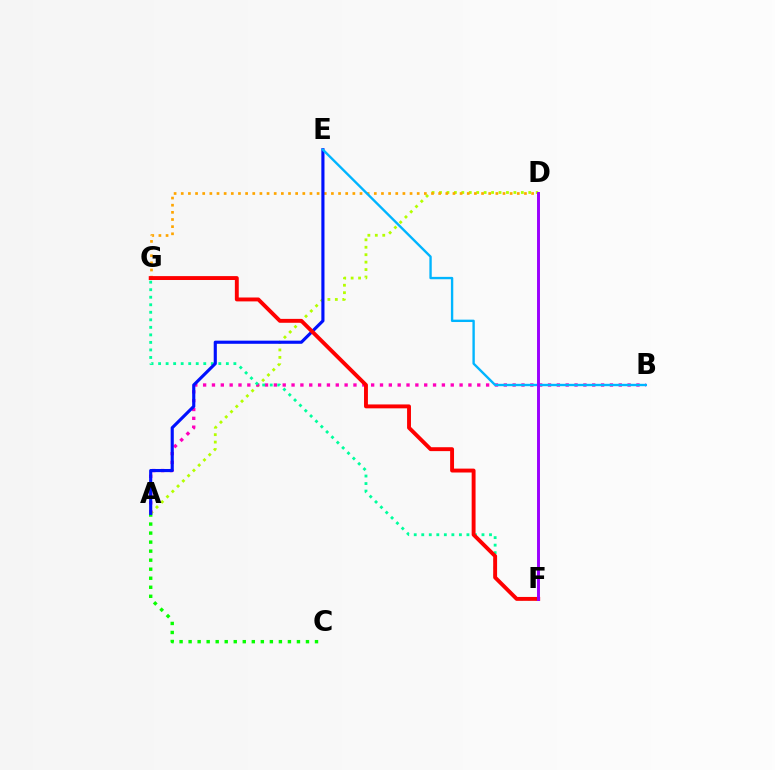{('A', 'D'): [{'color': '#b3ff00', 'line_style': 'dotted', 'thickness': 2.02}], ('A', 'B'): [{'color': '#ff00bd', 'line_style': 'dotted', 'thickness': 2.4}], ('A', 'C'): [{'color': '#08ff00', 'line_style': 'dotted', 'thickness': 2.45}], ('F', 'G'): [{'color': '#00ff9d', 'line_style': 'dotted', 'thickness': 2.05}, {'color': '#ff0000', 'line_style': 'solid', 'thickness': 2.81}], ('D', 'G'): [{'color': '#ffa500', 'line_style': 'dotted', 'thickness': 1.94}], ('A', 'E'): [{'color': '#0010ff', 'line_style': 'solid', 'thickness': 2.25}], ('B', 'E'): [{'color': '#00b5ff', 'line_style': 'solid', 'thickness': 1.71}], ('D', 'F'): [{'color': '#9b00ff', 'line_style': 'solid', 'thickness': 2.12}]}